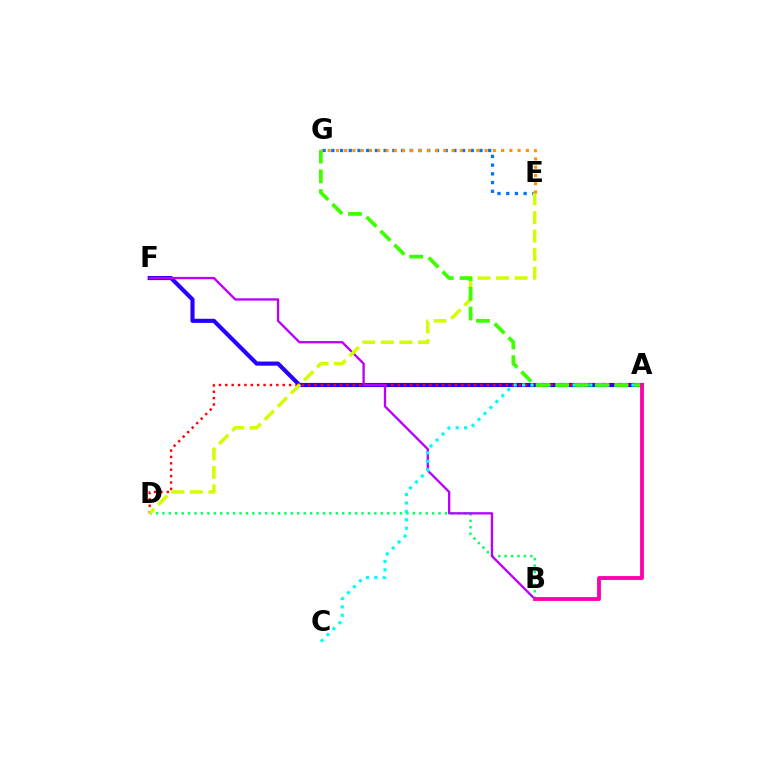{('A', 'F'): [{'color': '#2500ff', 'line_style': 'solid', 'thickness': 2.97}], ('B', 'D'): [{'color': '#00ff5c', 'line_style': 'dotted', 'thickness': 1.74}], ('A', 'D'): [{'color': '#ff0000', 'line_style': 'dotted', 'thickness': 1.73}], ('E', 'G'): [{'color': '#0074ff', 'line_style': 'dotted', 'thickness': 2.37}, {'color': '#ff9400', 'line_style': 'dotted', 'thickness': 2.24}], ('B', 'F'): [{'color': '#b900ff', 'line_style': 'solid', 'thickness': 1.68}], ('D', 'E'): [{'color': '#d1ff00', 'line_style': 'dashed', 'thickness': 2.52}], ('A', 'C'): [{'color': '#00fff6', 'line_style': 'dotted', 'thickness': 2.29}], ('A', 'G'): [{'color': '#3dff00', 'line_style': 'dashed', 'thickness': 2.68}], ('A', 'B'): [{'color': '#ff00ac', 'line_style': 'solid', 'thickness': 2.76}]}